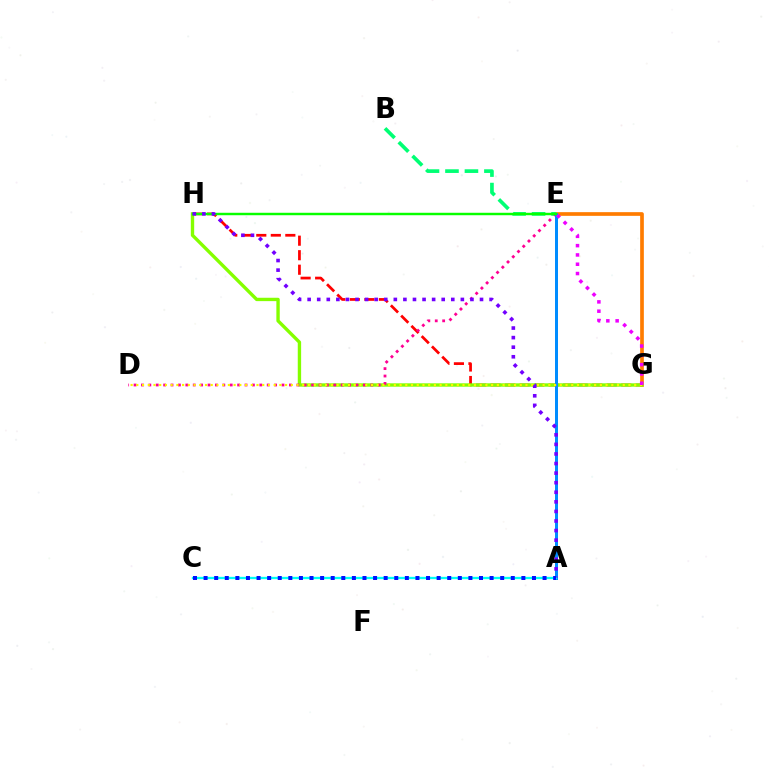{('G', 'H'): [{'color': '#ff0000', 'line_style': 'dashed', 'thickness': 1.97}, {'color': '#84ff00', 'line_style': 'solid', 'thickness': 2.43}], ('E', 'G'): [{'color': '#ff7c00', 'line_style': 'solid', 'thickness': 2.66}, {'color': '#ee00ff', 'line_style': 'dotted', 'thickness': 2.53}], ('B', 'E'): [{'color': '#00ff74', 'line_style': 'dashed', 'thickness': 2.65}], ('D', 'E'): [{'color': '#ff0094', 'line_style': 'dotted', 'thickness': 2.01}], ('A', 'E'): [{'color': '#008cff', 'line_style': 'solid', 'thickness': 2.16}], ('D', 'G'): [{'color': '#fcf500', 'line_style': 'dotted', 'thickness': 1.55}], ('E', 'H'): [{'color': '#08ff00', 'line_style': 'solid', 'thickness': 1.76}], ('A', 'C'): [{'color': '#00fff6', 'line_style': 'solid', 'thickness': 1.67}, {'color': '#0010ff', 'line_style': 'dotted', 'thickness': 2.88}], ('A', 'H'): [{'color': '#7200ff', 'line_style': 'dotted', 'thickness': 2.6}]}